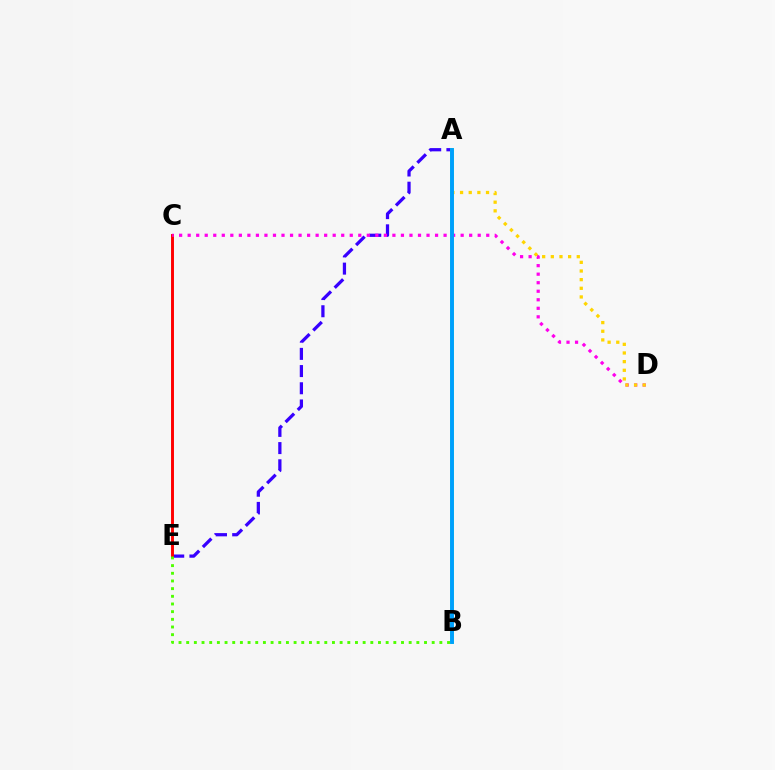{('A', 'E'): [{'color': '#3700ff', 'line_style': 'dashed', 'thickness': 2.34}], ('C', 'E'): [{'color': '#ff0000', 'line_style': 'solid', 'thickness': 2.11}], ('C', 'D'): [{'color': '#ff00ed', 'line_style': 'dotted', 'thickness': 2.32}], ('A', 'D'): [{'color': '#ffd500', 'line_style': 'dotted', 'thickness': 2.35}], ('A', 'B'): [{'color': '#00ff86', 'line_style': 'solid', 'thickness': 2.7}, {'color': '#009eff', 'line_style': 'solid', 'thickness': 2.74}], ('B', 'E'): [{'color': '#4fff00', 'line_style': 'dotted', 'thickness': 2.08}]}